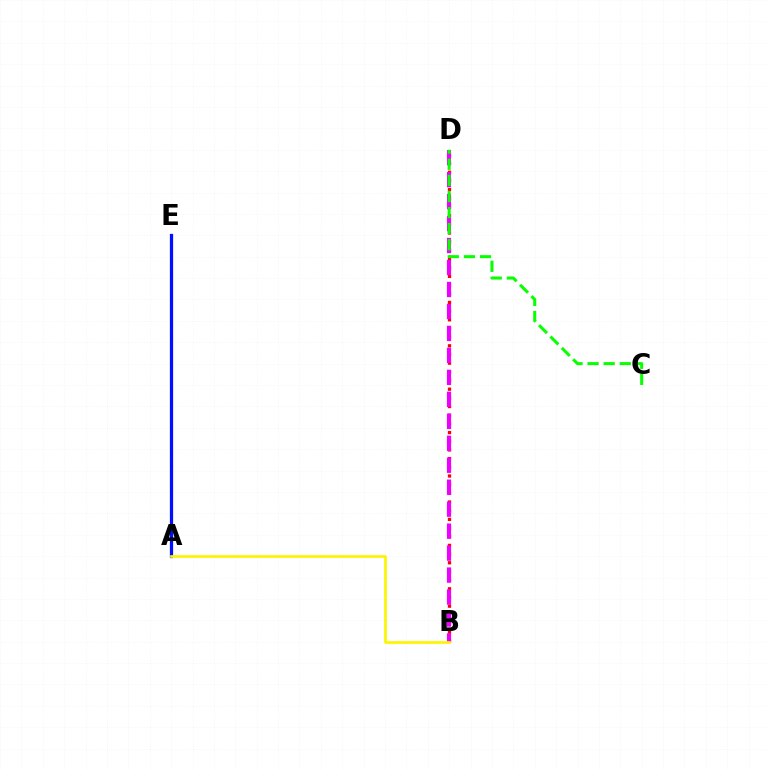{('A', 'E'): [{'color': '#00fff6', 'line_style': 'solid', 'thickness': 2.08}, {'color': '#0010ff', 'line_style': 'solid', 'thickness': 2.34}], ('B', 'D'): [{'color': '#ff0000', 'line_style': 'dotted', 'thickness': 2.36}, {'color': '#ee00ff', 'line_style': 'dashed', 'thickness': 2.98}], ('A', 'B'): [{'color': '#fcf500', 'line_style': 'solid', 'thickness': 1.94}], ('C', 'D'): [{'color': '#08ff00', 'line_style': 'dashed', 'thickness': 2.19}]}